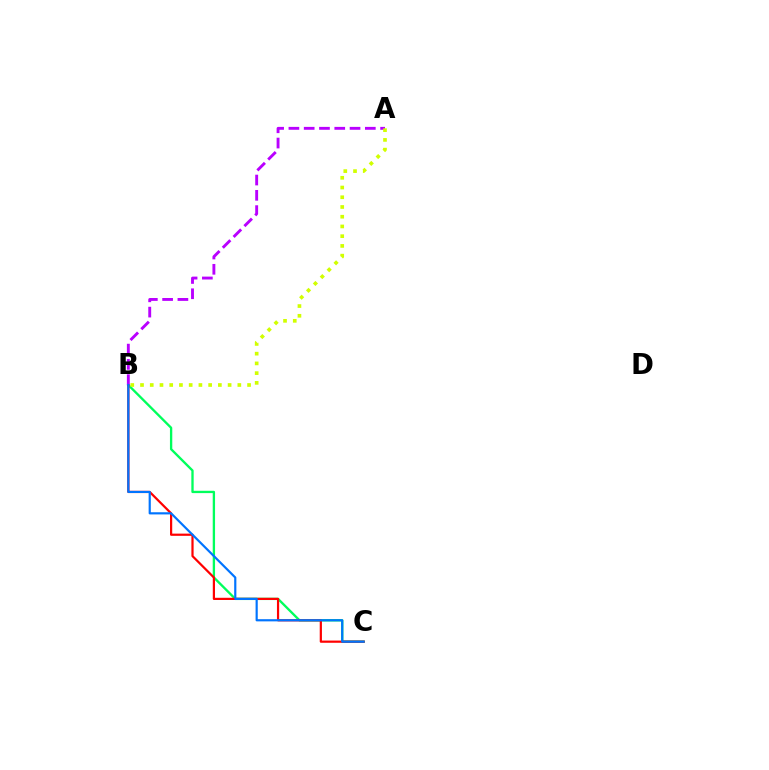{('B', 'C'): [{'color': '#00ff5c', 'line_style': 'solid', 'thickness': 1.68}, {'color': '#ff0000', 'line_style': 'solid', 'thickness': 1.59}, {'color': '#0074ff', 'line_style': 'solid', 'thickness': 1.57}], ('A', 'B'): [{'color': '#b900ff', 'line_style': 'dashed', 'thickness': 2.08}, {'color': '#d1ff00', 'line_style': 'dotted', 'thickness': 2.64}]}